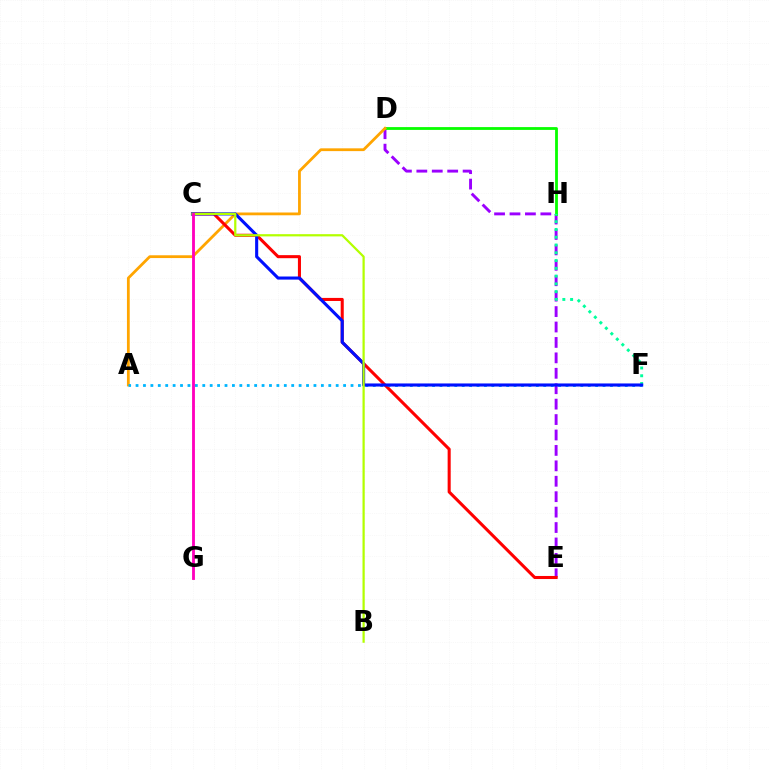{('D', 'E'): [{'color': '#9b00ff', 'line_style': 'dashed', 'thickness': 2.1}], ('D', 'H'): [{'color': '#08ff00', 'line_style': 'solid', 'thickness': 2.02}], ('A', 'D'): [{'color': '#ffa500', 'line_style': 'solid', 'thickness': 2.0}], ('C', 'E'): [{'color': '#ff0000', 'line_style': 'solid', 'thickness': 2.2}], ('F', 'H'): [{'color': '#00ff9d', 'line_style': 'dotted', 'thickness': 2.11}], ('A', 'F'): [{'color': '#00b5ff', 'line_style': 'dotted', 'thickness': 2.01}], ('C', 'F'): [{'color': '#0010ff', 'line_style': 'solid', 'thickness': 2.23}], ('B', 'C'): [{'color': '#b3ff00', 'line_style': 'solid', 'thickness': 1.61}], ('C', 'G'): [{'color': '#ff00bd', 'line_style': 'solid', 'thickness': 2.05}]}